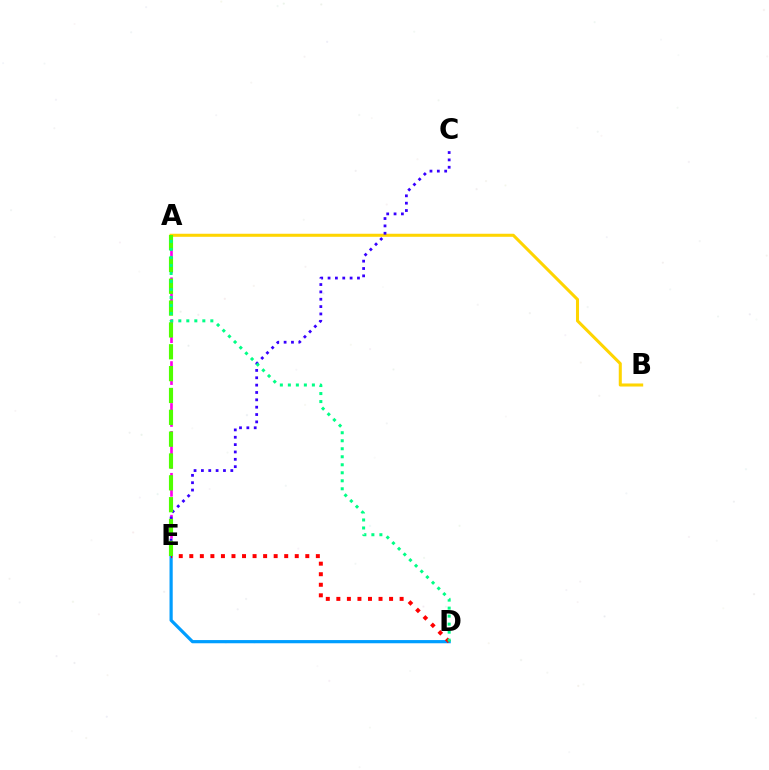{('A', 'E'): [{'color': '#ff00ed', 'line_style': 'dashed', 'thickness': 1.9}, {'color': '#4fff00', 'line_style': 'dashed', 'thickness': 2.97}], ('D', 'E'): [{'color': '#009eff', 'line_style': 'solid', 'thickness': 2.31}, {'color': '#ff0000', 'line_style': 'dotted', 'thickness': 2.87}], ('A', 'B'): [{'color': '#ffd500', 'line_style': 'solid', 'thickness': 2.2}], ('C', 'E'): [{'color': '#3700ff', 'line_style': 'dotted', 'thickness': 2.0}], ('A', 'D'): [{'color': '#00ff86', 'line_style': 'dotted', 'thickness': 2.18}]}